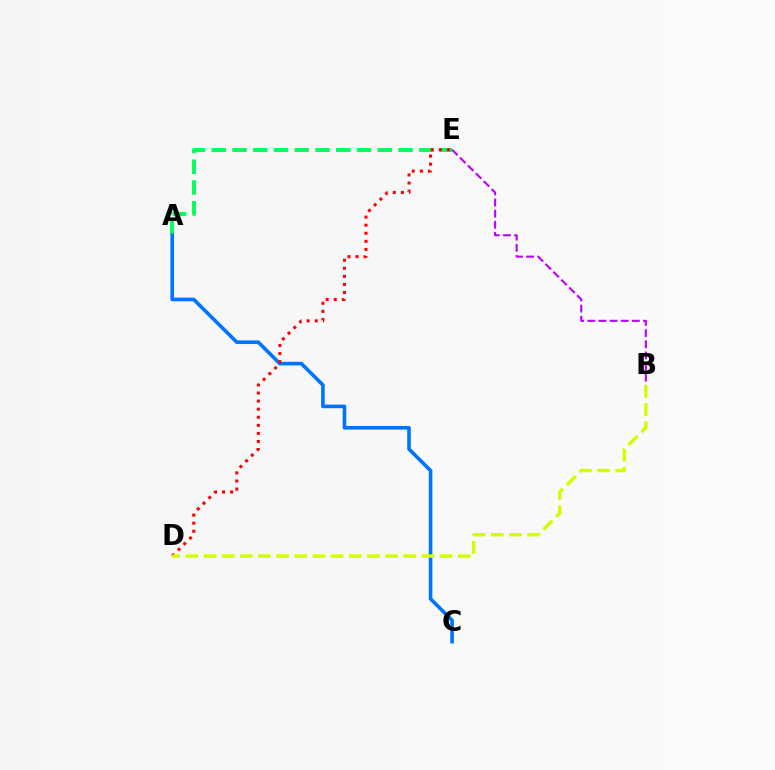{('A', 'E'): [{'color': '#00ff5c', 'line_style': 'dashed', 'thickness': 2.82}], ('B', 'E'): [{'color': '#b900ff', 'line_style': 'dashed', 'thickness': 1.51}], ('A', 'C'): [{'color': '#0074ff', 'line_style': 'solid', 'thickness': 2.61}], ('D', 'E'): [{'color': '#ff0000', 'line_style': 'dotted', 'thickness': 2.19}], ('B', 'D'): [{'color': '#d1ff00', 'line_style': 'dashed', 'thickness': 2.47}]}